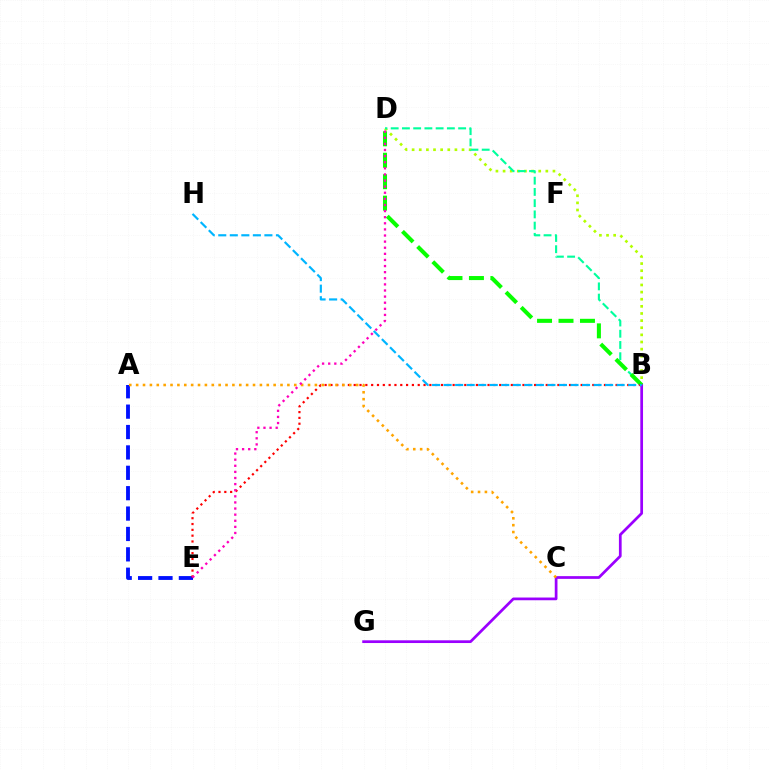{('B', 'D'): [{'color': '#b3ff00', 'line_style': 'dotted', 'thickness': 1.94}, {'color': '#00ff9d', 'line_style': 'dashed', 'thickness': 1.53}, {'color': '#08ff00', 'line_style': 'dashed', 'thickness': 2.91}], ('A', 'E'): [{'color': '#0010ff', 'line_style': 'dashed', 'thickness': 2.77}], ('B', 'G'): [{'color': '#9b00ff', 'line_style': 'solid', 'thickness': 1.96}], ('B', 'E'): [{'color': '#ff0000', 'line_style': 'dotted', 'thickness': 1.58}], ('A', 'C'): [{'color': '#ffa500', 'line_style': 'dotted', 'thickness': 1.87}], ('D', 'E'): [{'color': '#ff00bd', 'line_style': 'dotted', 'thickness': 1.66}], ('B', 'H'): [{'color': '#00b5ff', 'line_style': 'dashed', 'thickness': 1.57}]}